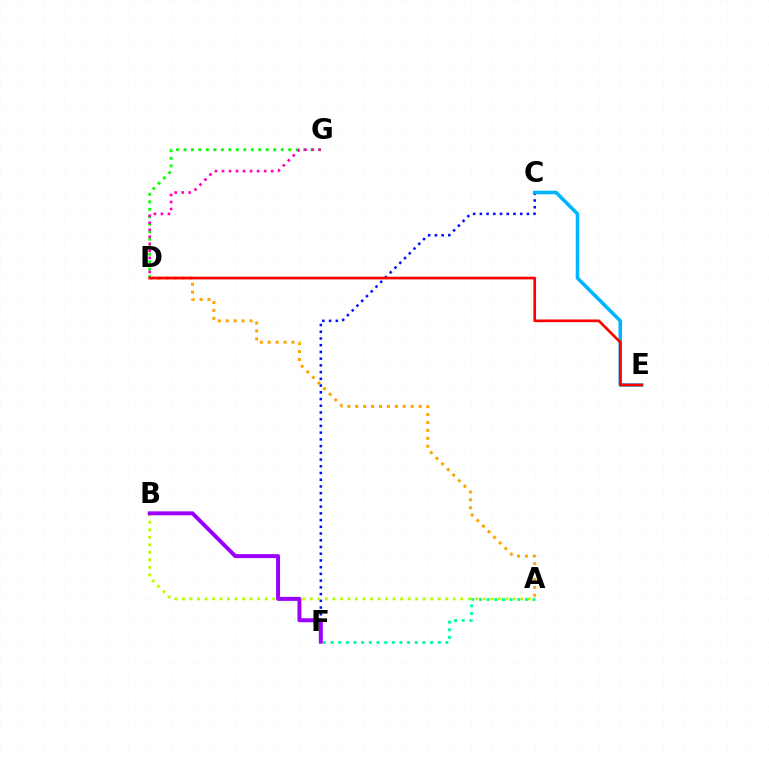{('C', 'F'): [{'color': '#0010ff', 'line_style': 'dotted', 'thickness': 1.83}], ('A', 'F'): [{'color': '#00ff9d', 'line_style': 'dotted', 'thickness': 2.08}], ('A', 'D'): [{'color': '#ffa500', 'line_style': 'dotted', 'thickness': 2.15}], ('A', 'B'): [{'color': '#b3ff00', 'line_style': 'dotted', 'thickness': 2.04}], ('C', 'E'): [{'color': '#00b5ff', 'line_style': 'solid', 'thickness': 2.56}], ('D', 'G'): [{'color': '#08ff00', 'line_style': 'dotted', 'thickness': 2.03}, {'color': '#ff00bd', 'line_style': 'dotted', 'thickness': 1.91}], ('B', 'F'): [{'color': '#9b00ff', 'line_style': 'solid', 'thickness': 2.86}], ('D', 'E'): [{'color': '#ff0000', 'line_style': 'solid', 'thickness': 1.93}]}